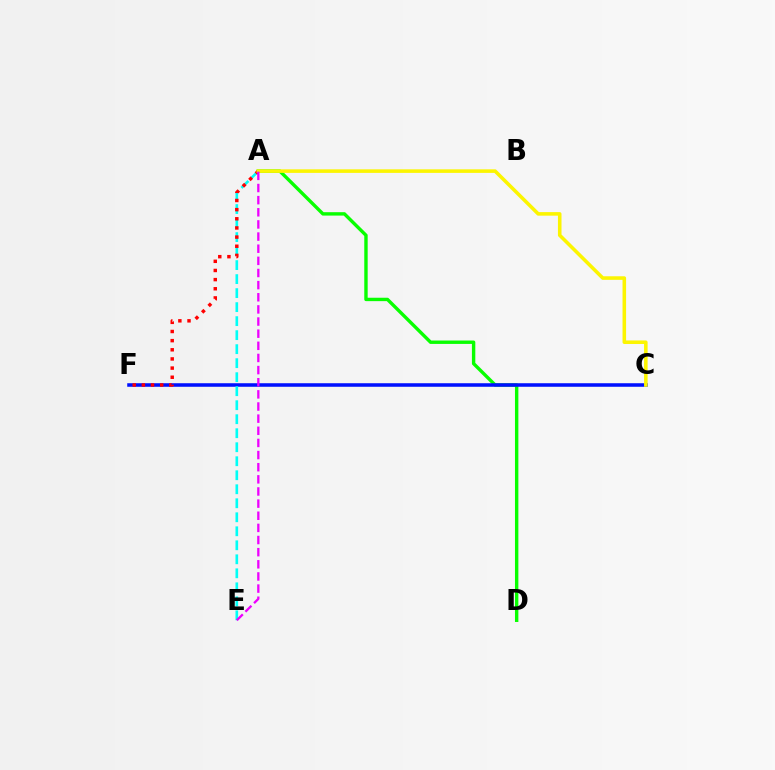{('A', 'D'): [{'color': '#08ff00', 'line_style': 'solid', 'thickness': 2.44}], ('C', 'F'): [{'color': '#0010ff', 'line_style': 'solid', 'thickness': 2.55}], ('A', 'E'): [{'color': '#00fff6', 'line_style': 'dashed', 'thickness': 1.9}, {'color': '#ee00ff', 'line_style': 'dashed', 'thickness': 1.65}], ('A', 'F'): [{'color': '#ff0000', 'line_style': 'dotted', 'thickness': 2.49}], ('A', 'C'): [{'color': '#fcf500', 'line_style': 'solid', 'thickness': 2.56}]}